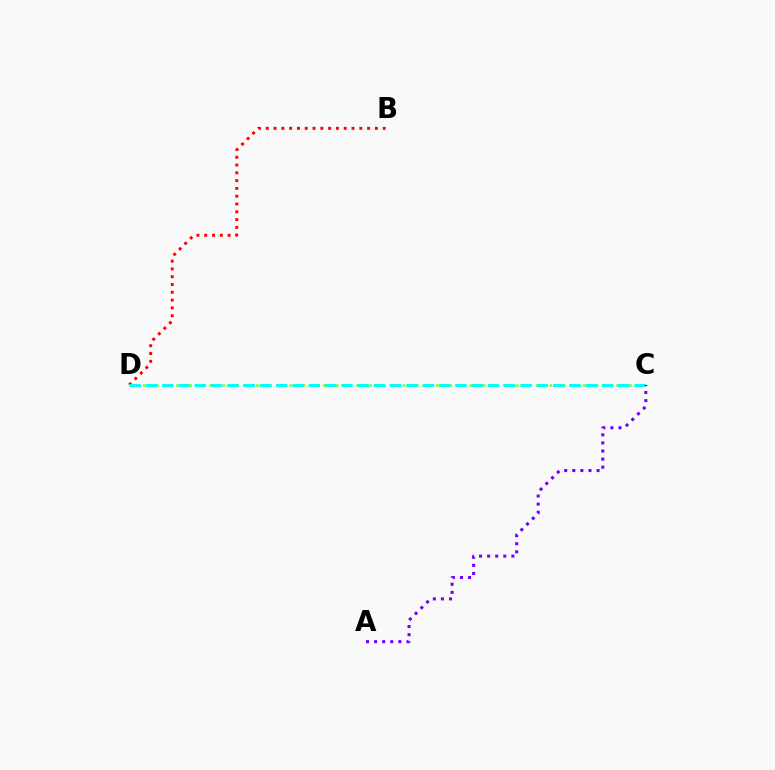{('B', 'D'): [{'color': '#ff0000', 'line_style': 'dotted', 'thickness': 2.12}], ('C', 'D'): [{'color': '#84ff00', 'line_style': 'dotted', 'thickness': 1.81}, {'color': '#00fff6', 'line_style': 'dashed', 'thickness': 2.21}], ('A', 'C'): [{'color': '#7200ff', 'line_style': 'dotted', 'thickness': 2.2}]}